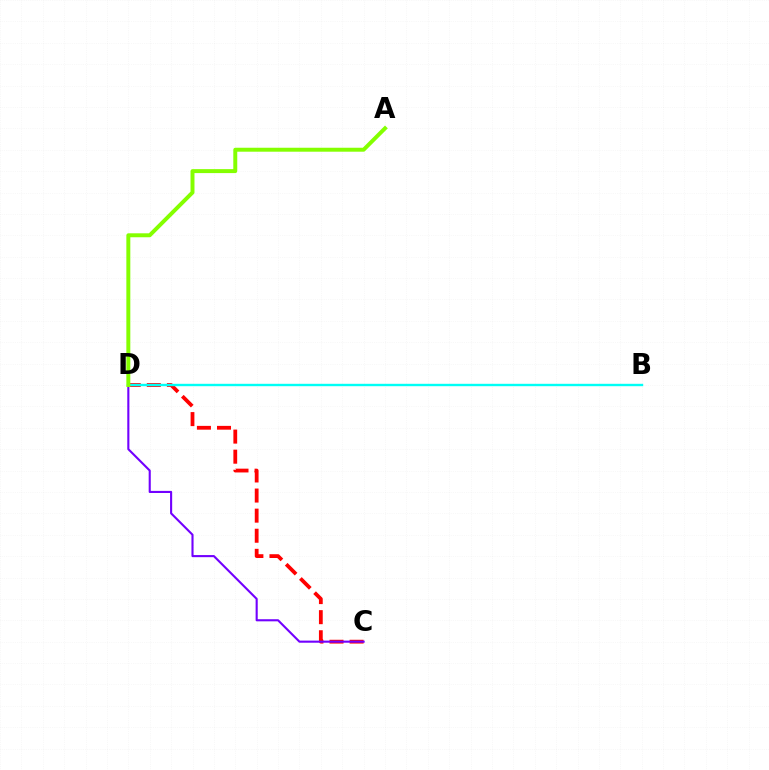{('C', 'D'): [{'color': '#ff0000', 'line_style': 'dashed', 'thickness': 2.73}, {'color': '#7200ff', 'line_style': 'solid', 'thickness': 1.51}], ('B', 'D'): [{'color': '#00fff6', 'line_style': 'solid', 'thickness': 1.72}], ('A', 'D'): [{'color': '#84ff00', 'line_style': 'solid', 'thickness': 2.85}]}